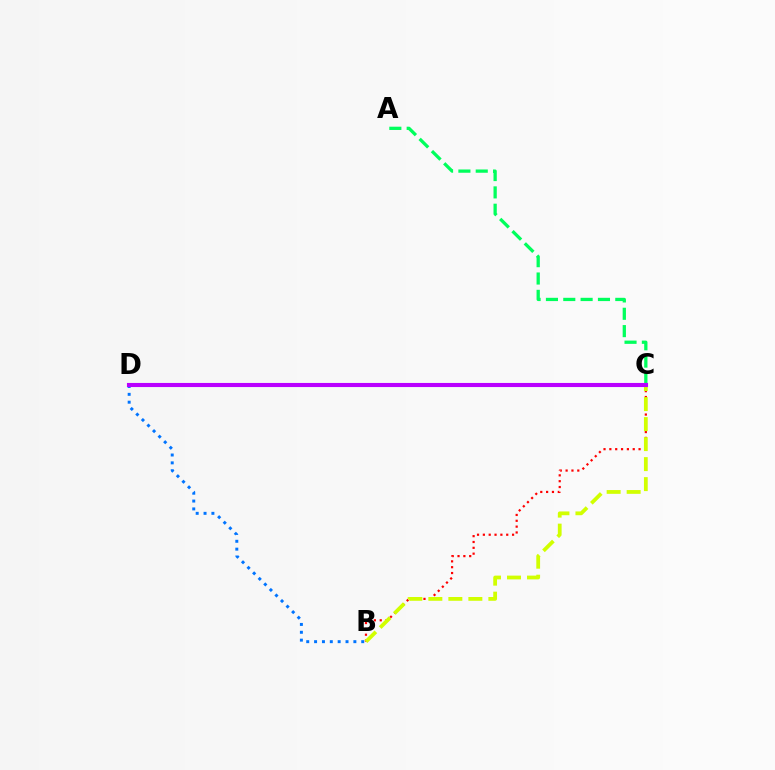{('B', 'D'): [{'color': '#0074ff', 'line_style': 'dotted', 'thickness': 2.14}], ('B', 'C'): [{'color': '#ff0000', 'line_style': 'dotted', 'thickness': 1.59}, {'color': '#d1ff00', 'line_style': 'dashed', 'thickness': 2.72}], ('A', 'C'): [{'color': '#00ff5c', 'line_style': 'dashed', 'thickness': 2.36}], ('C', 'D'): [{'color': '#b900ff', 'line_style': 'solid', 'thickness': 2.95}]}